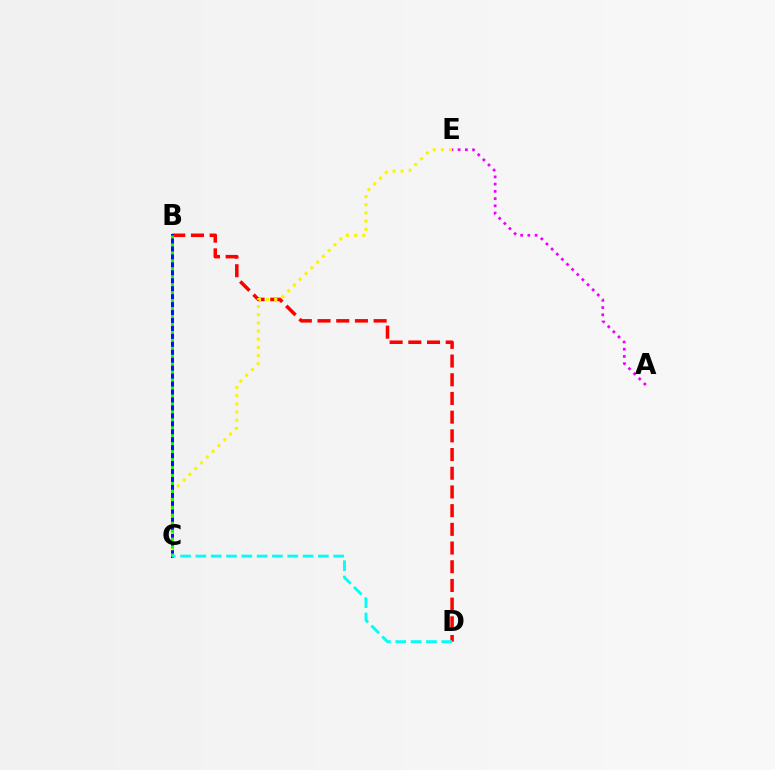{('B', 'D'): [{'color': '#ff0000', 'line_style': 'dashed', 'thickness': 2.54}], ('B', 'C'): [{'color': '#0010ff', 'line_style': 'solid', 'thickness': 2.15}, {'color': '#08ff00', 'line_style': 'dotted', 'thickness': 2.16}], ('C', 'E'): [{'color': '#fcf500', 'line_style': 'dotted', 'thickness': 2.22}], ('A', 'E'): [{'color': '#ee00ff', 'line_style': 'dotted', 'thickness': 1.96}], ('C', 'D'): [{'color': '#00fff6', 'line_style': 'dashed', 'thickness': 2.08}]}